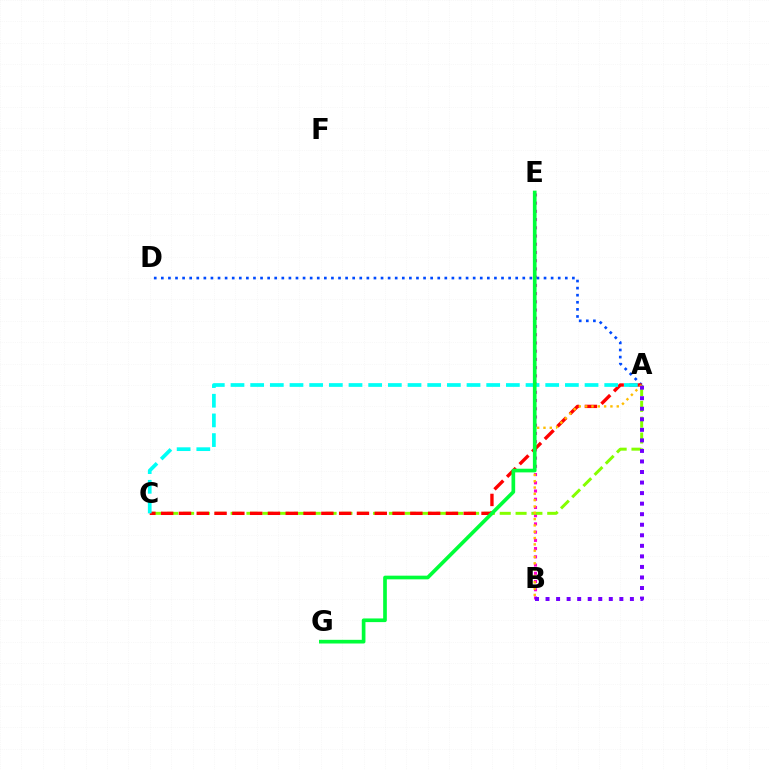{('B', 'E'): [{'color': '#ff00cf', 'line_style': 'dotted', 'thickness': 2.23}], ('A', 'C'): [{'color': '#84ff00', 'line_style': 'dashed', 'thickness': 2.15}, {'color': '#ff0000', 'line_style': 'dashed', 'thickness': 2.42}, {'color': '#00fff6', 'line_style': 'dashed', 'thickness': 2.67}], ('A', 'D'): [{'color': '#004bff', 'line_style': 'dotted', 'thickness': 1.93}], ('A', 'B'): [{'color': '#ffbd00', 'line_style': 'dotted', 'thickness': 1.72}, {'color': '#7200ff', 'line_style': 'dotted', 'thickness': 2.87}], ('E', 'G'): [{'color': '#00ff39', 'line_style': 'solid', 'thickness': 2.64}]}